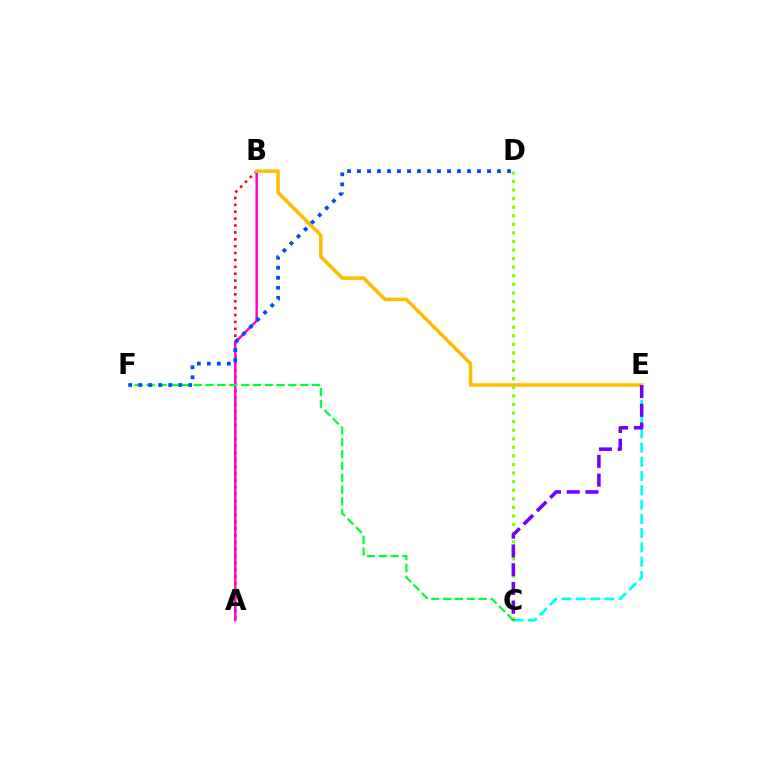{('A', 'B'): [{'color': '#ff0000', 'line_style': 'dotted', 'thickness': 1.87}, {'color': '#ff00cf', 'line_style': 'solid', 'thickness': 1.77}], ('C', 'F'): [{'color': '#00ff39', 'line_style': 'dashed', 'thickness': 1.61}], ('B', 'E'): [{'color': '#ffbd00', 'line_style': 'solid', 'thickness': 2.55}], ('C', 'E'): [{'color': '#00fff6', 'line_style': 'dashed', 'thickness': 1.94}, {'color': '#7200ff', 'line_style': 'dashed', 'thickness': 2.55}], ('D', 'F'): [{'color': '#004bff', 'line_style': 'dotted', 'thickness': 2.72}], ('C', 'D'): [{'color': '#84ff00', 'line_style': 'dotted', 'thickness': 2.33}]}